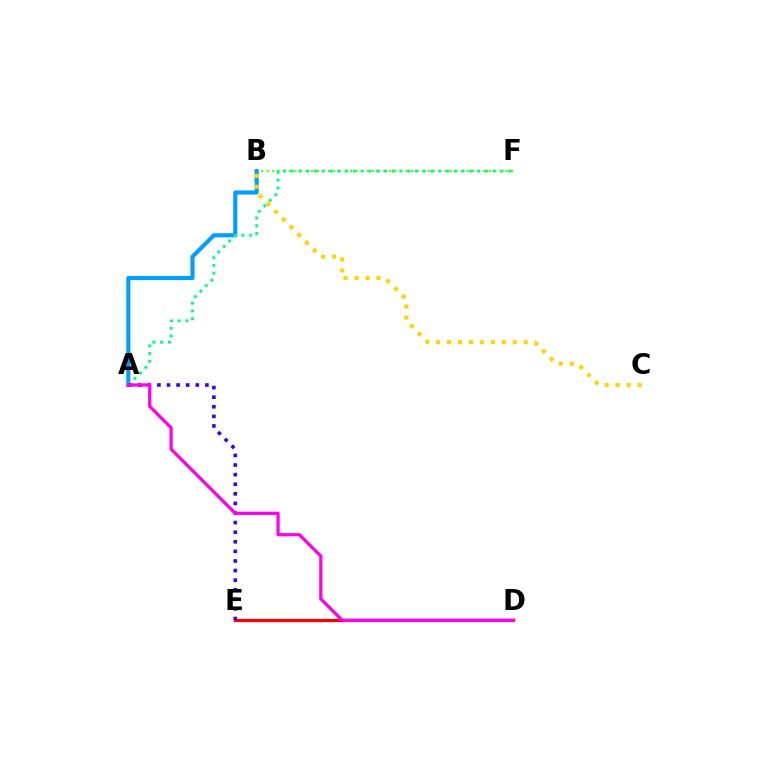{('D', 'E'): [{'color': '#ff0000', 'line_style': 'solid', 'thickness': 2.31}], ('B', 'F'): [{'color': '#4fff00', 'line_style': 'dotted', 'thickness': 1.51}], ('A', 'B'): [{'color': '#009eff', 'line_style': 'solid', 'thickness': 2.96}], ('B', 'C'): [{'color': '#ffd500', 'line_style': 'dotted', 'thickness': 2.98}], ('A', 'F'): [{'color': '#00ff86', 'line_style': 'dotted', 'thickness': 2.11}], ('A', 'E'): [{'color': '#3700ff', 'line_style': 'dotted', 'thickness': 2.61}], ('A', 'D'): [{'color': '#ff00ed', 'line_style': 'solid', 'thickness': 2.33}]}